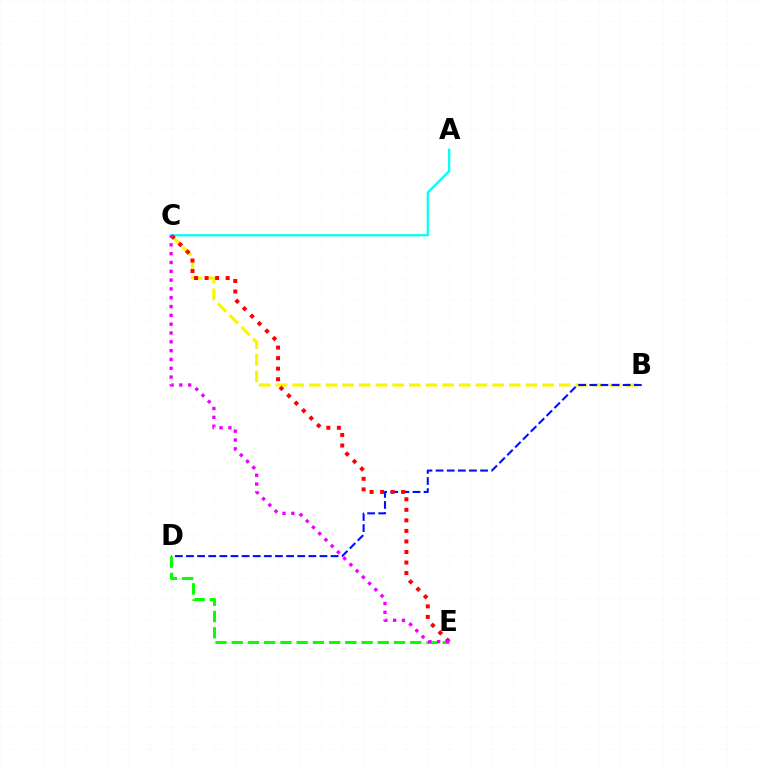{('B', 'C'): [{'color': '#fcf500', 'line_style': 'dashed', 'thickness': 2.26}], ('D', 'E'): [{'color': '#08ff00', 'line_style': 'dashed', 'thickness': 2.2}], ('A', 'C'): [{'color': '#00fff6', 'line_style': 'solid', 'thickness': 1.62}], ('B', 'D'): [{'color': '#0010ff', 'line_style': 'dashed', 'thickness': 1.51}], ('C', 'E'): [{'color': '#ff0000', 'line_style': 'dotted', 'thickness': 2.86}, {'color': '#ee00ff', 'line_style': 'dotted', 'thickness': 2.4}]}